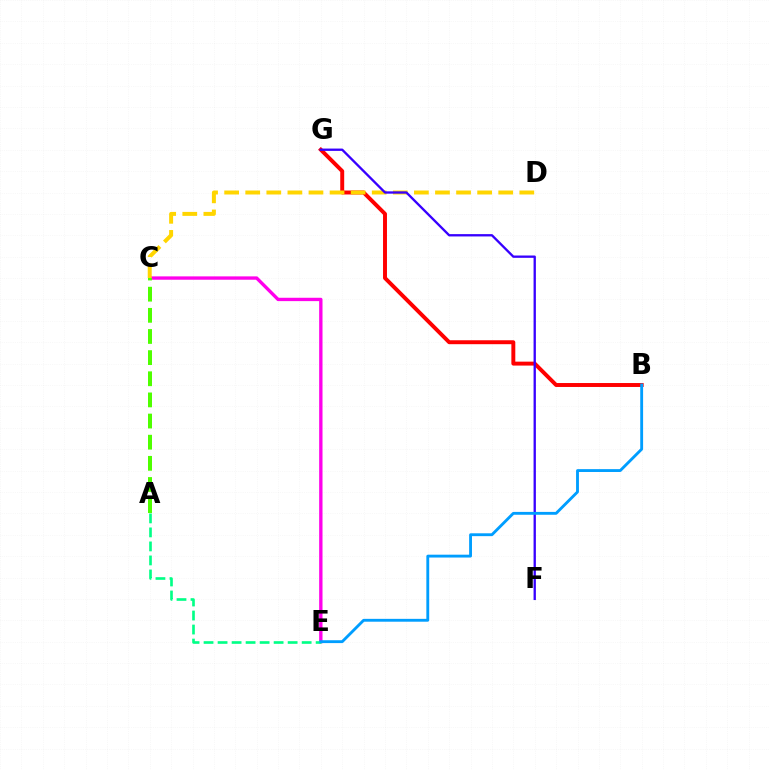{('C', 'E'): [{'color': '#ff00ed', 'line_style': 'solid', 'thickness': 2.41}], ('B', 'G'): [{'color': '#ff0000', 'line_style': 'solid', 'thickness': 2.83}], ('C', 'D'): [{'color': '#ffd500', 'line_style': 'dashed', 'thickness': 2.86}], ('F', 'G'): [{'color': '#3700ff', 'line_style': 'solid', 'thickness': 1.67}], ('A', 'E'): [{'color': '#00ff86', 'line_style': 'dashed', 'thickness': 1.9}], ('B', 'E'): [{'color': '#009eff', 'line_style': 'solid', 'thickness': 2.06}], ('A', 'C'): [{'color': '#4fff00', 'line_style': 'dashed', 'thickness': 2.87}]}